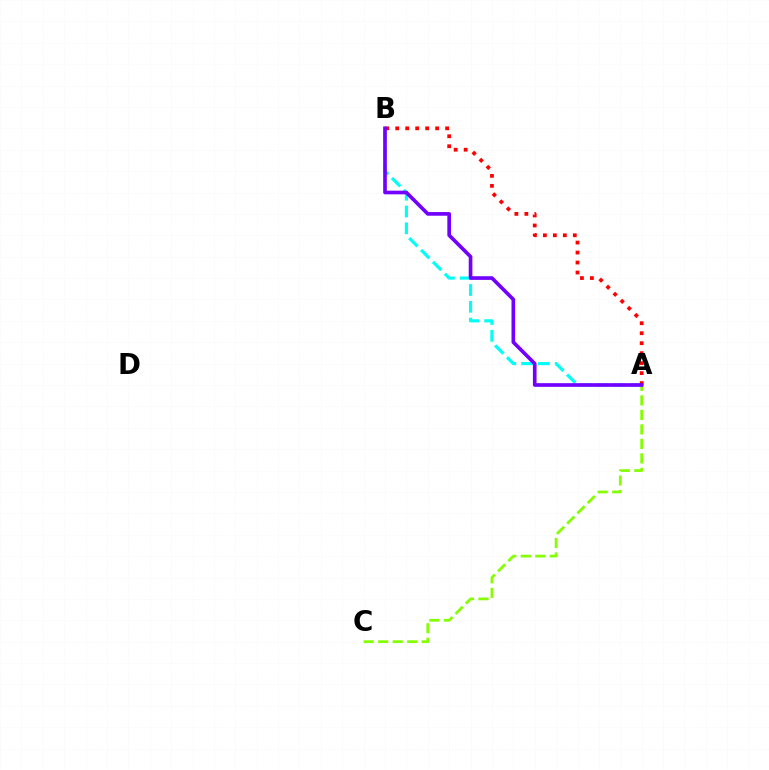{('A', 'C'): [{'color': '#84ff00', 'line_style': 'dashed', 'thickness': 1.97}], ('A', 'B'): [{'color': '#00fff6', 'line_style': 'dashed', 'thickness': 2.28}, {'color': '#ff0000', 'line_style': 'dotted', 'thickness': 2.71}, {'color': '#7200ff', 'line_style': 'solid', 'thickness': 2.63}]}